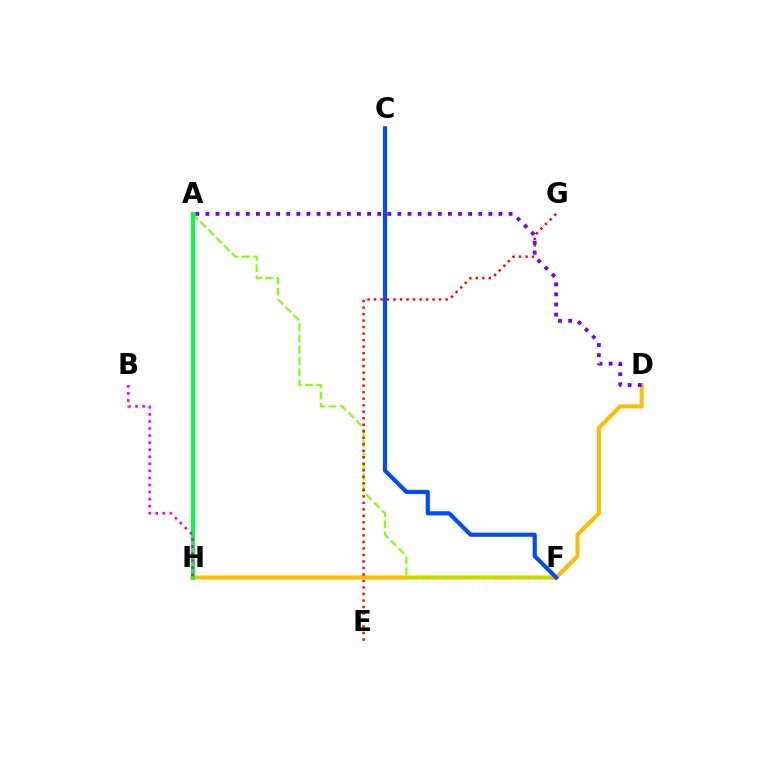{('D', 'H'): [{'color': '#ffbd00', 'line_style': 'solid', 'thickness': 2.94}], ('A', 'F'): [{'color': '#84ff00', 'line_style': 'dashed', 'thickness': 1.52}], ('A', 'H'): [{'color': '#00fff6', 'line_style': 'dotted', 'thickness': 2.64}, {'color': '#00ff39', 'line_style': 'solid', 'thickness': 2.82}], ('C', 'F'): [{'color': '#004bff', 'line_style': 'solid', 'thickness': 2.98}], ('E', 'G'): [{'color': '#ff0000', 'line_style': 'dotted', 'thickness': 1.77}], ('B', 'H'): [{'color': '#ff00cf', 'line_style': 'dotted', 'thickness': 1.92}], ('A', 'D'): [{'color': '#7200ff', 'line_style': 'dotted', 'thickness': 2.75}]}